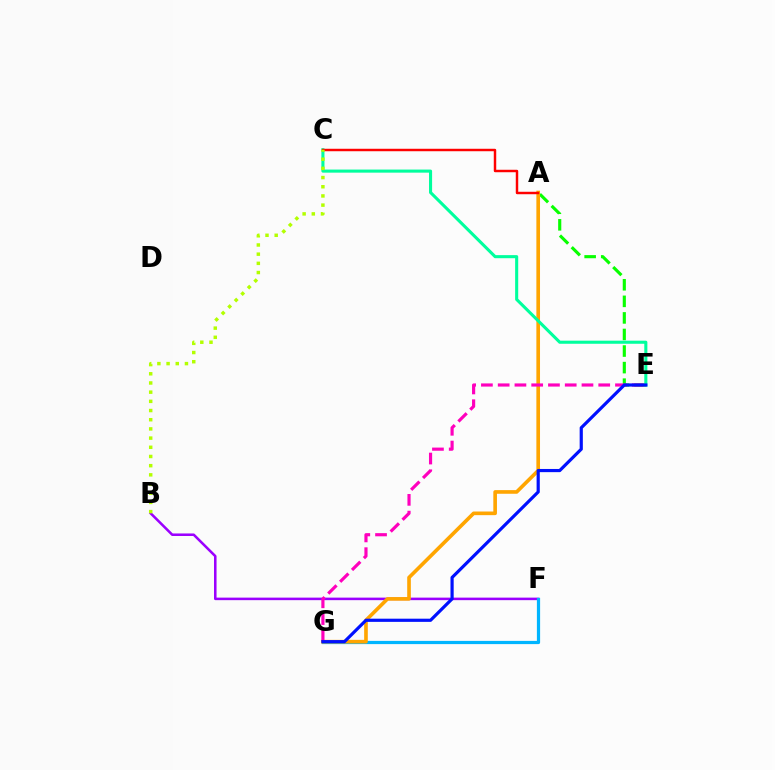{('B', 'F'): [{'color': '#9b00ff', 'line_style': 'solid', 'thickness': 1.83}], ('F', 'G'): [{'color': '#00b5ff', 'line_style': 'solid', 'thickness': 2.32}], ('A', 'E'): [{'color': '#08ff00', 'line_style': 'dashed', 'thickness': 2.25}], ('A', 'G'): [{'color': '#ffa500', 'line_style': 'solid', 'thickness': 2.62}], ('C', 'E'): [{'color': '#00ff9d', 'line_style': 'solid', 'thickness': 2.22}], ('E', 'G'): [{'color': '#ff00bd', 'line_style': 'dashed', 'thickness': 2.28}, {'color': '#0010ff', 'line_style': 'solid', 'thickness': 2.29}], ('A', 'C'): [{'color': '#ff0000', 'line_style': 'solid', 'thickness': 1.77}], ('B', 'C'): [{'color': '#b3ff00', 'line_style': 'dotted', 'thickness': 2.5}]}